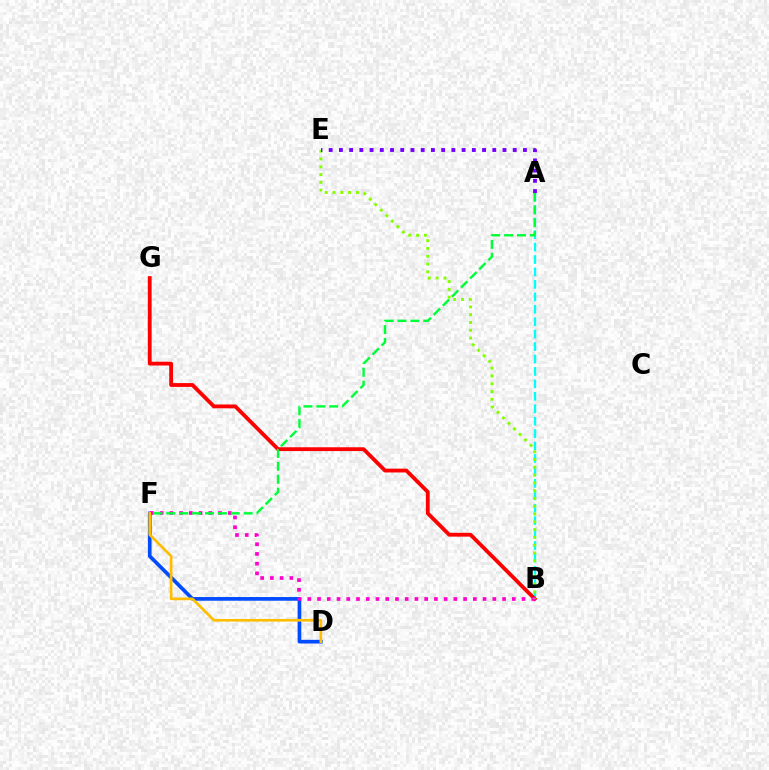{('D', 'F'): [{'color': '#004bff', 'line_style': 'solid', 'thickness': 2.65}, {'color': '#ffbd00', 'line_style': 'solid', 'thickness': 1.92}], ('A', 'B'): [{'color': '#00fff6', 'line_style': 'dashed', 'thickness': 1.69}], ('B', 'G'): [{'color': '#ff0000', 'line_style': 'solid', 'thickness': 2.75}], ('B', 'F'): [{'color': '#ff00cf', 'line_style': 'dotted', 'thickness': 2.65}], ('A', 'F'): [{'color': '#00ff39', 'line_style': 'dashed', 'thickness': 1.75}], ('B', 'E'): [{'color': '#84ff00', 'line_style': 'dotted', 'thickness': 2.12}], ('A', 'E'): [{'color': '#7200ff', 'line_style': 'dotted', 'thickness': 2.78}]}